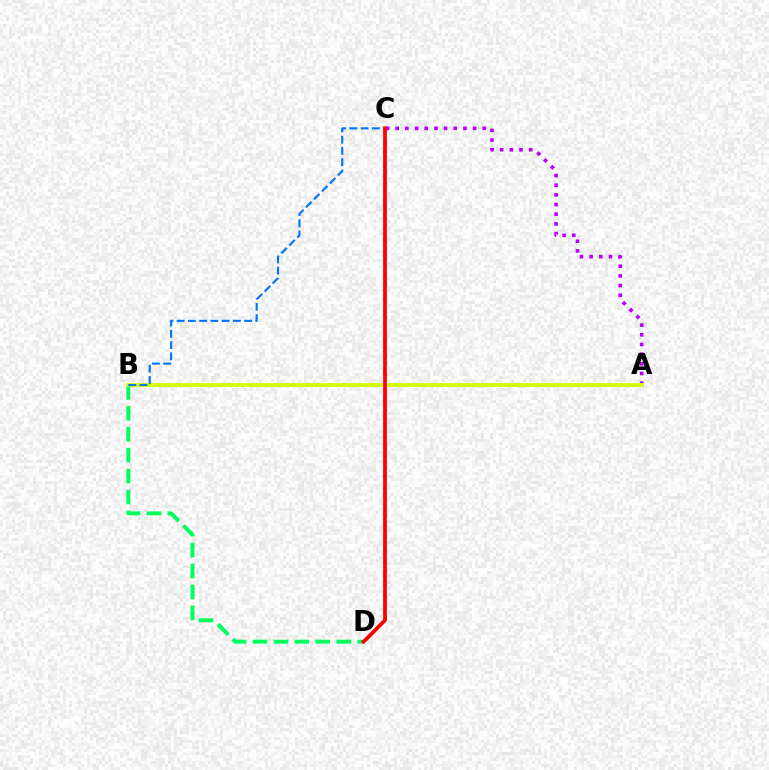{('B', 'D'): [{'color': '#00ff5c', 'line_style': 'dashed', 'thickness': 2.84}], ('A', 'C'): [{'color': '#b900ff', 'line_style': 'dotted', 'thickness': 2.63}], ('A', 'B'): [{'color': '#d1ff00', 'line_style': 'solid', 'thickness': 2.8}], ('B', 'C'): [{'color': '#0074ff', 'line_style': 'dashed', 'thickness': 1.53}], ('C', 'D'): [{'color': '#ff0000', 'line_style': 'solid', 'thickness': 2.71}]}